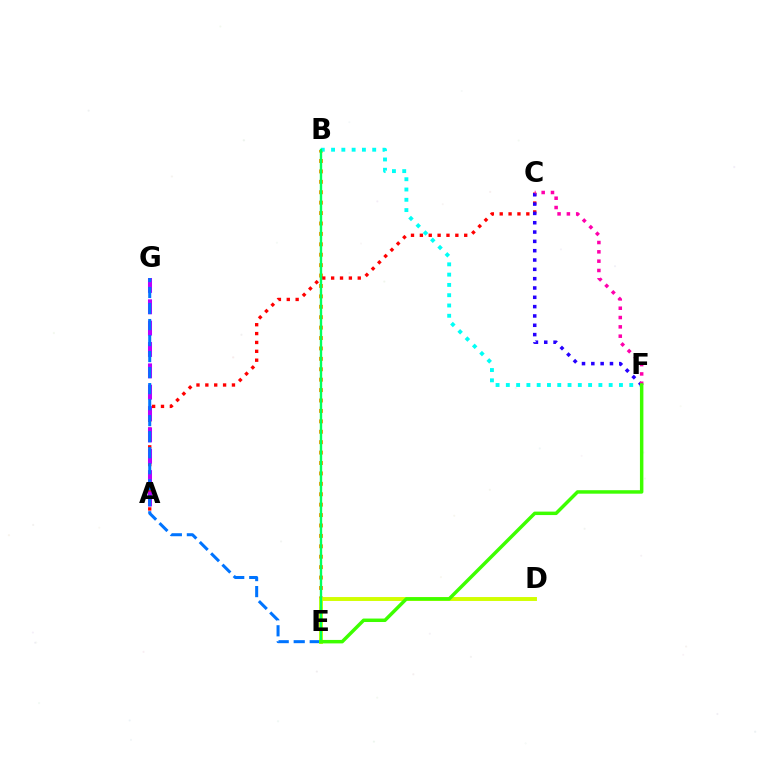{('B', 'E'): [{'color': '#ff9400', 'line_style': 'dotted', 'thickness': 2.83}, {'color': '#00ff5c', 'line_style': 'solid', 'thickness': 1.71}], ('B', 'F'): [{'color': '#00fff6', 'line_style': 'dotted', 'thickness': 2.79}], ('A', 'C'): [{'color': '#ff0000', 'line_style': 'dotted', 'thickness': 2.41}], ('C', 'F'): [{'color': '#2500ff', 'line_style': 'dotted', 'thickness': 2.53}, {'color': '#ff00ac', 'line_style': 'dotted', 'thickness': 2.53}], ('A', 'G'): [{'color': '#b900ff', 'line_style': 'dashed', 'thickness': 2.9}], ('E', 'G'): [{'color': '#0074ff', 'line_style': 'dashed', 'thickness': 2.18}], ('D', 'E'): [{'color': '#d1ff00', 'line_style': 'solid', 'thickness': 2.82}], ('E', 'F'): [{'color': '#3dff00', 'line_style': 'solid', 'thickness': 2.5}]}